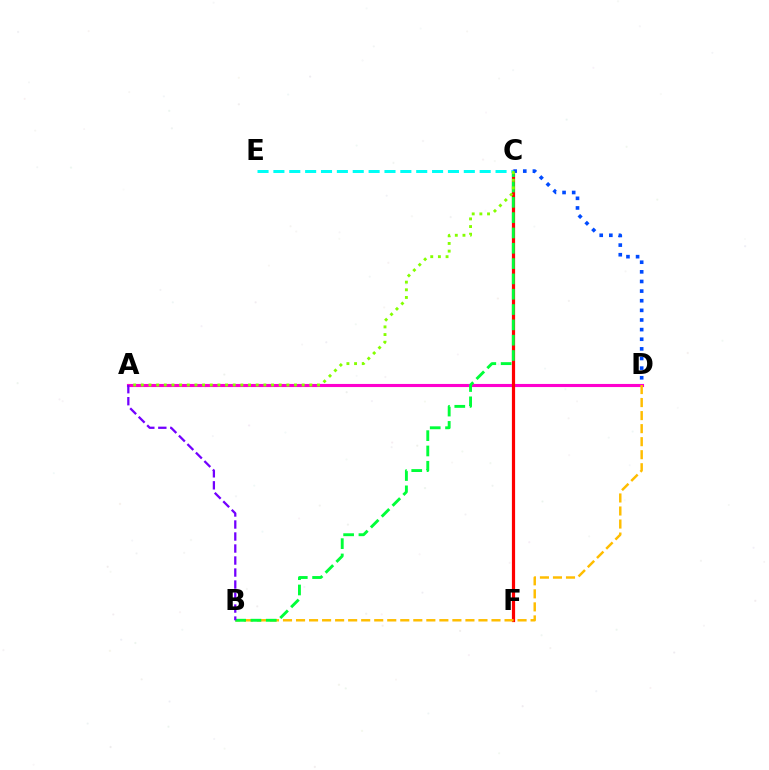{('A', 'D'): [{'color': '#ff00cf', 'line_style': 'solid', 'thickness': 2.24}], ('C', 'F'): [{'color': '#ff0000', 'line_style': 'solid', 'thickness': 2.31}], ('B', 'D'): [{'color': '#ffbd00', 'line_style': 'dashed', 'thickness': 1.77}], ('B', 'C'): [{'color': '#00ff39', 'line_style': 'dashed', 'thickness': 2.08}], ('C', 'D'): [{'color': '#004bff', 'line_style': 'dotted', 'thickness': 2.62}], ('C', 'E'): [{'color': '#00fff6', 'line_style': 'dashed', 'thickness': 2.16}], ('A', 'C'): [{'color': '#84ff00', 'line_style': 'dotted', 'thickness': 2.08}], ('A', 'B'): [{'color': '#7200ff', 'line_style': 'dashed', 'thickness': 1.63}]}